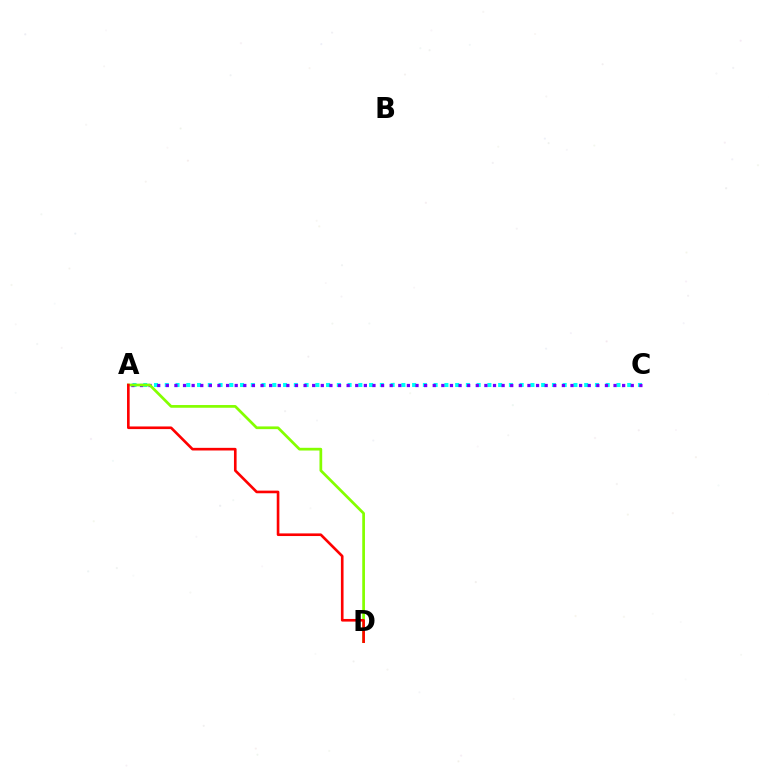{('A', 'C'): [{'color': '#00fff6', 'line_style': 'dotted', 'thickness': 2.92}, {'color': '#7200ff', 'line_style': 'dotted', 'thickness': 2.34}], ('A', 'D'): [{'color': '#84ff00', 'line_style': 'solid', 'thickness': 1.96}, {'color': '#ff0000', 'line_style': 'solid', 'thickness': 1.9}]}